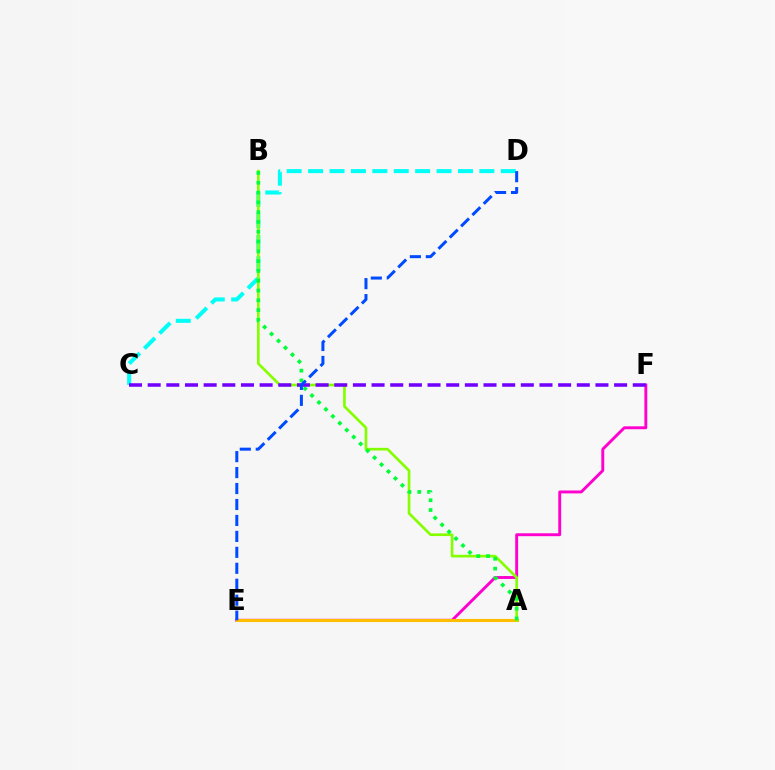{('E', 'F'): [{'color': '#ff00cf', 'line_style': 'solid', 'thickness': 2.09}], ('C', 'D'): [{'color': '#00fff6', 'line_style': 'dashed', 'thickness': 2.91}], ('A', 'E'): [{'color': '#ff0000', 'line_style': 'dashed', 'thickness': 2.02}, {'color': '#ffbd00', 'line_style': 'solid', 'thickness': 2.23}], ('A', 'B'): [{'color': '#84ff00', 'line_style': 'solid', 'thickness': 1.93}, {'color': '#00ff39', 'line_style': 'dotted', 'thickness': 2.66}], ('C', 'F'): [{'color': '#7200ff', 'line_style': 'dashed', 'thickness': 2.53}], ('D', 'E'): [{'color': '#004bff', 'line_style': 'dashed', 'thickness': 2.17}]}